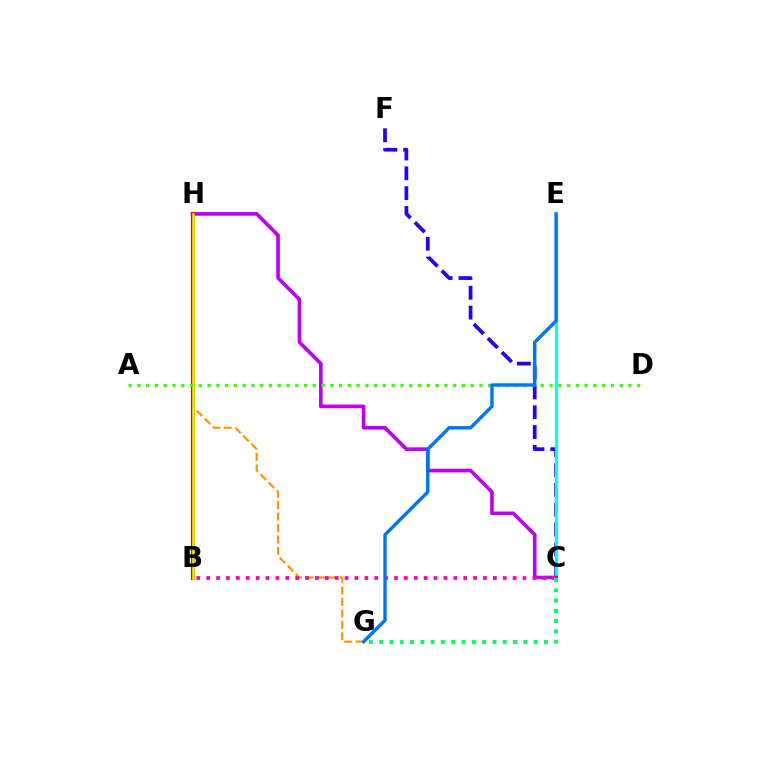{('G', 'H'): [{'color': '#ff9400', 'line_style': 'dashed', 'thickness': 1.55}], ('C', 'F'): [{'color': '#2500ff', 'line_style': 'dashed', 'thickness': 2.69}], ('C', 'E'): [{'color': '#00fff6', 'line_style': 'solid', 'thickness': 2.3}], ('C', 'H'): [{'color': '#b900ff', 'line_style': 'solid', 'thickness': 2.62}], ('B', 'C'): [{'color': '#ff00ac', 'line_style': 'dotted', 'thickness': 2.69}], ('C', 'G'): [{'color': '#00ff5c', 'line_style': 'dotted', 'thickness': 2.8}], ('B', 'H'): [{'color': '#ff0000', 'line_style': 'solid', 'thickness': 2.99}, {'color': '#d1ff00', 'line_style': 'solid', 'thickness': 1.86}], ('A', 'D'): [{'color': '#3dff00', 'line_style': 'dotted', 'thickness': 2.38}], ('E', 'G'): [{'color': '#0074ff', 'line_style': 'solid', 'thickness': 2.45}]}